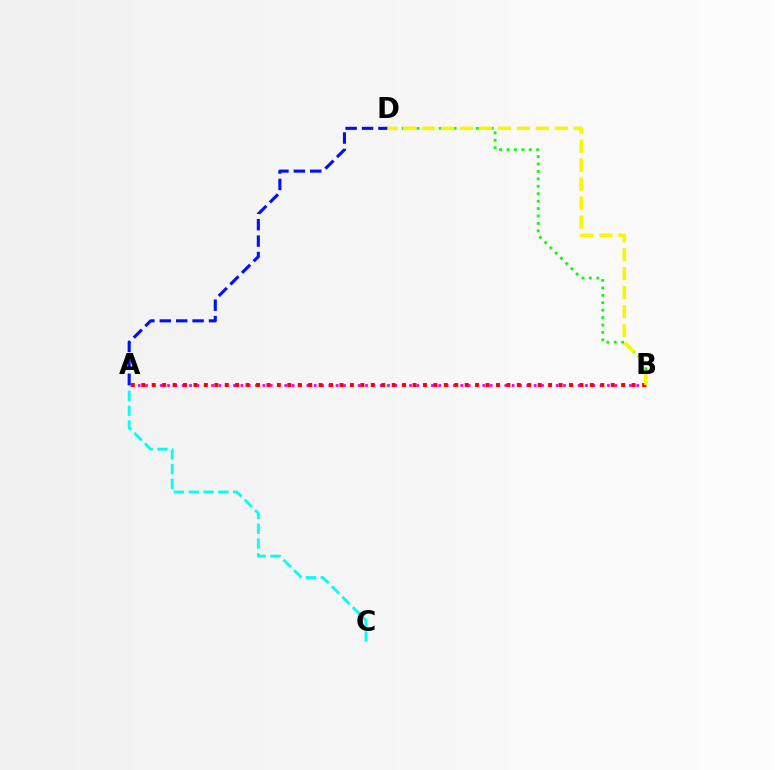{('B', 'D'): [{'color': '#08ff00', 'line_style': 'dotted', 'thickness': 2.02}, {'color': '#fcf500', 'line_style': 'dashed', 'thickness': 2.57}], ('A', 'B'): [{'color': '#ee00ff', 'line_style': 'dotted', 'thickness': 1.99}, {'color': '#ff0000', 'line_style': 'dotted', 'thickness': 2.83}], ('A', 'C'): [{'color': '#00fff6', 'line_style': 'dashed', 'thickness': 2.01}], ('A', 'D'): [{'color': '#0010ff', 'line_style': 'dashed', 'thickness': 2.23}]}